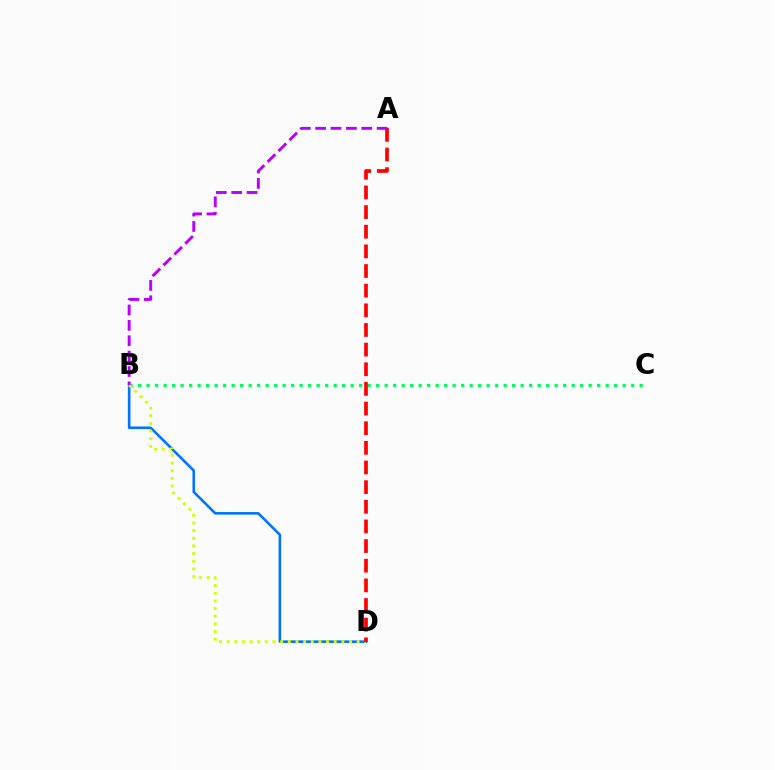{('B', 'C'): [{'color': '#00ff5c', 'line_style': 'dotted', 'thickness': 2.31}], ('B', 'D'): [{'color': '#0074ff', 'line_style': 'solid', 'thickness': 1.87}, {'color': '#d1ff00', 'line_style': 'dotted', 'thickness': 2.08}], ('A', 'D'): [{'color': '#ff0000', 'line_style': 'dashed', 'thickness': 2.67}], ('A', 'B'): [{'color': '#b900ff', 'line_style': 'dashed', 'thickness': 2.09}]}